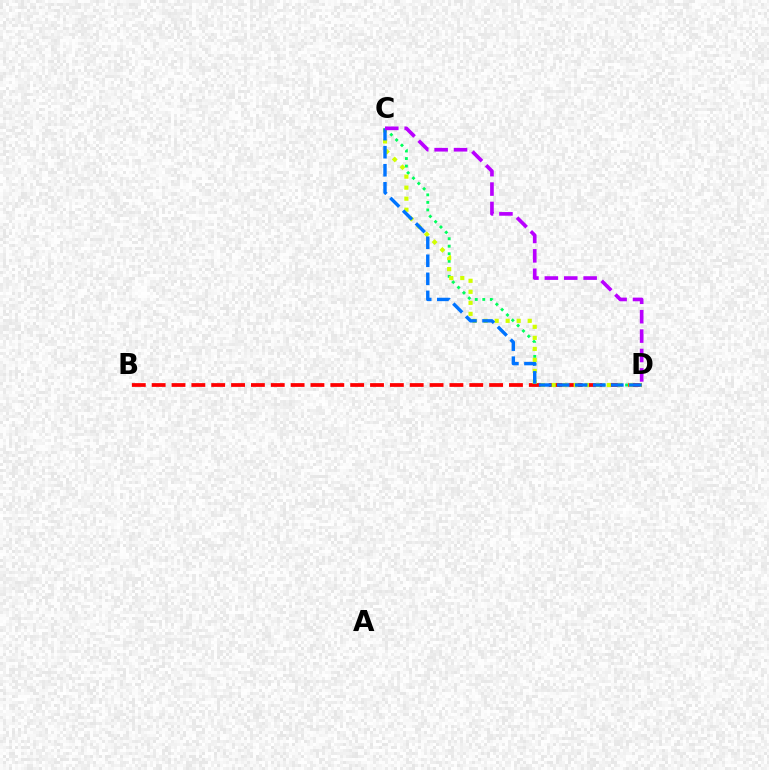{('C', 'D'): [{'color': '#00ff5c', 'line_style': 'dotted', 'thickness': 2.05}, {'color': '#d1ff00', 'line_style': 'dotted', 'thickness': 2.99}, {'color': '#0074ff', 'line_style': 'dashed', 'thickness': 2.45}, {'color': '#b900ff', 'line_style': 'dashed', 'thickness': 2.64}], ('B', 'D'): [{'color': '#ff0000', 'line_style': 'dashed', 'thickness': 2.7}]}